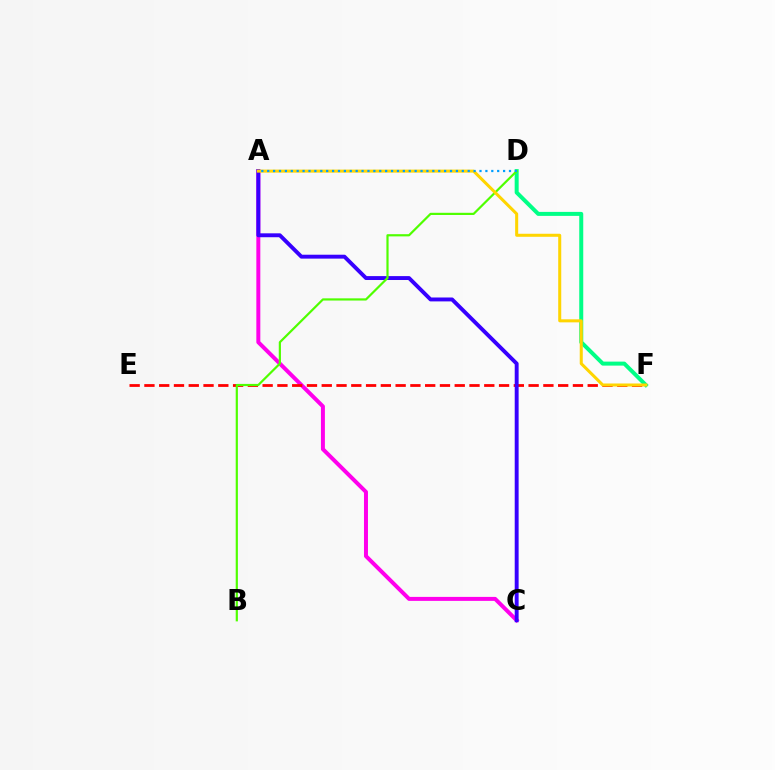{('A', 'C'): [{'color': '#ff00ed', 'line_style': 'solid', 'thickness': 2.87}, {'color': '#3700ff', 'line_style': 'solid', 'thickness': 2.81}], ('E', 'F'): [{'color': '#ff0000', 'line_style': 'dashed', 'thickness': 2.01}], ('D', 'F'): [{'color': '#00ff86', 'line_style': 'solid', 'thickness': 2.88}], ('B', 'D'): [{'color': '#4fff00', 'line_style': 'solid', 'thickness': 1.58}], ('A', 'F'): [{'color': '#ffd500', 'line_style': 'solid', 'thickness': 2.18}], ('A', 'D'): [{'color': '#009eff', 'line_style': 'dotted', 'thickness': 1.6}]}